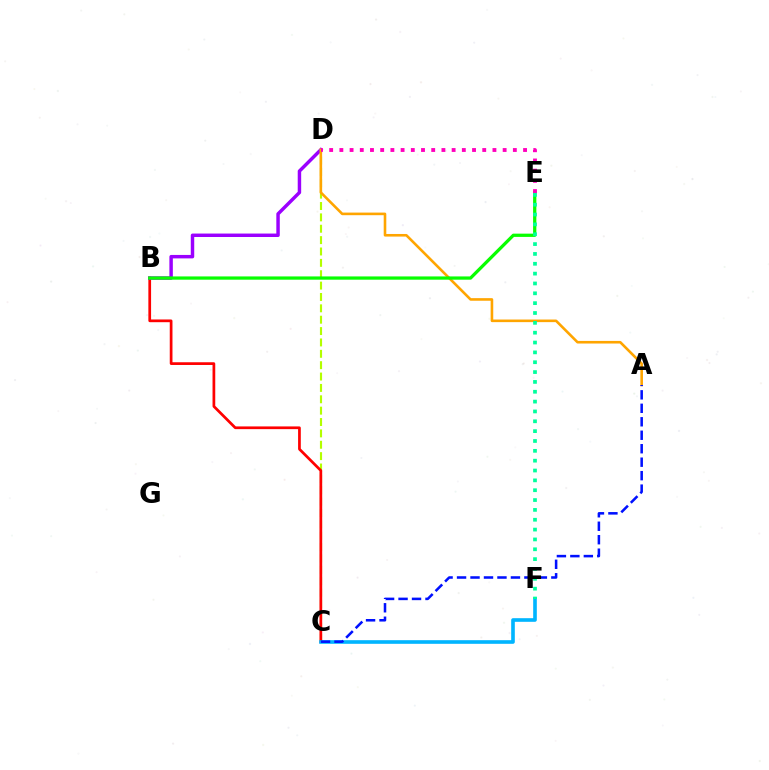{('C', 'D'): [{'color': '#b3ff00', 'line_style': 'dashed', 'thickness': 1.54}], ('B', 'C'): [{'color': '#ff0000', 'line_style': 'solid', 'thickness': 1.96}], ('B', 'D'): [{'color': '#9b00ff', 'line_style': 'solid', 'thickness': 2.49}], ('A', 'D'): [{'color': '#ffa500', 'line_style': 'solid', 'thickness': 1.87}], ('B', 'E'): [{'color': '#08ff00', 'line_style': 'solid', 'thickness': 2.34}], ('C', 'F'): [{'color': '#00b5ff', 'line_style': 'solid', 'thickness': 2.62}], ('D', 'E'): [{'color': '#ff00bd', 'line_style': 'dotted', 'thickness': 2.77}], ('E', 'F'): [{'color': '#00ff9d', 'line_style': 'dotted', 'thickness': 2.67}], ('A', 'C'): [{'color': '#0010ff', 'line_style': 'dashed', 'thickness': 1.83}]}